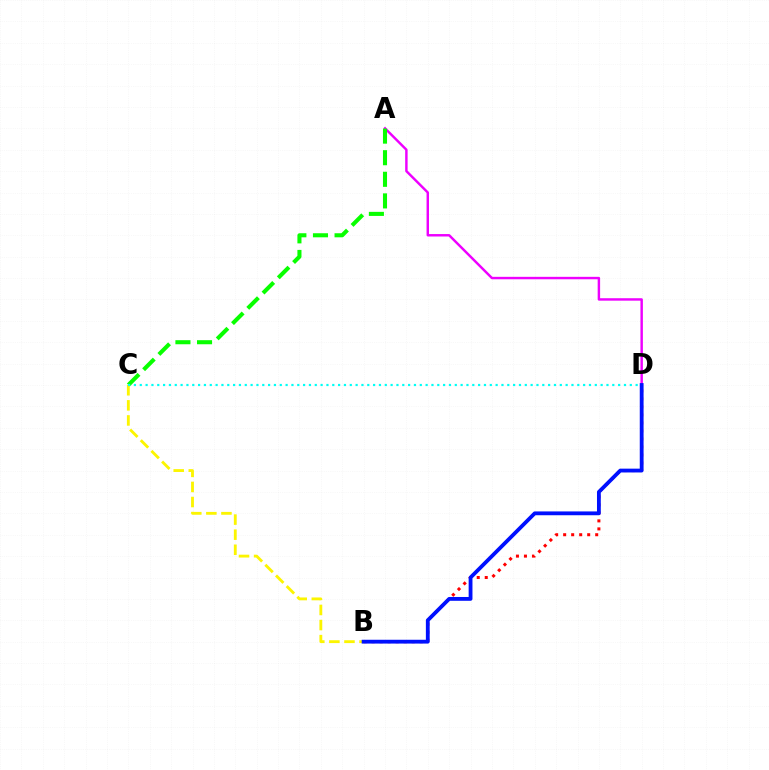{('B', 'D'): [{'color': '#ff0000', 'line_style': 'dotted', 'thickness': 2.18}, {'color': '#0010ff', 'line_style': 'solid', 'thickness': 2.75}], ('A', 'D'): [{'color': '#ee00ff', 'line_style': 'solid', 'thickness': 1.76}], ('A', 'C'): [{'color': '#08ff00', 'line_style': 'dashed', 'thickness': 2.93}], ('B', 'C'): [{'color': '#fcf500', 'line_style': 'dashed', 'thickness': 2.05}], ('C', 'D'): [{'color': '#00fff6', 'line_style': 'dotted', 'thickness': 1.59}]}